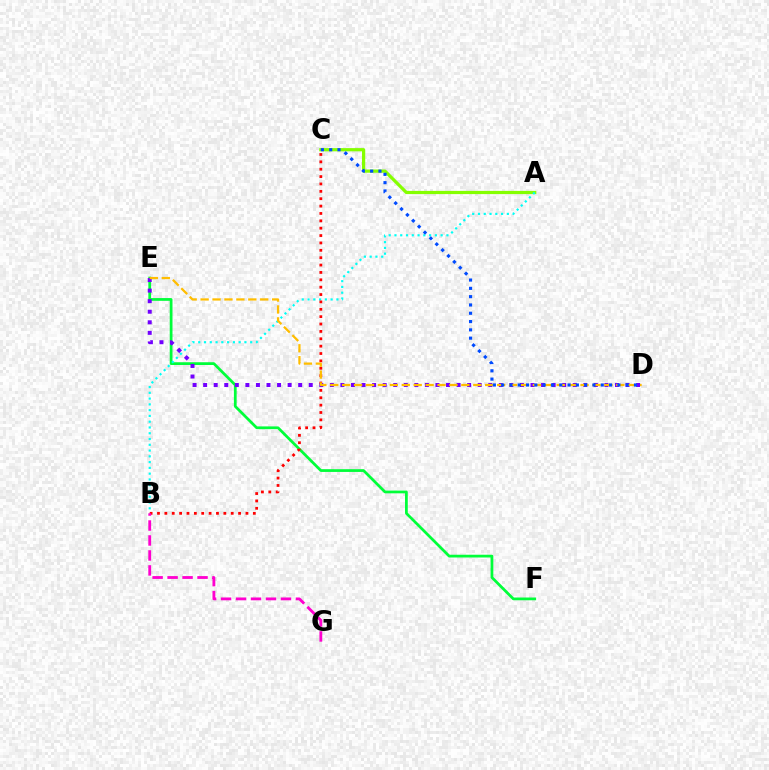{('E', 'F'): [{'color': '#00ff39', 'line_style': 'solid', 'thickness': 1.98}], ('A', 'C'): [{'color': '#84ff00', 'line_style': 'solid', 'thickness': 2.31}], ('A', 'B'): [{'color': '#00fff6', 'line_style': 'dotted', 'thickness': 1.57}], ('B', 'C'): [{'color': '#ff0000', 'line_style': 'dotted', 'thickness': 2.0}], ('D', 'E'): [{'color': '#7200ff', 'line_style': 'dotted', 'thickness': 2.87}, {'color': '#ffbd00', 'line_style': 'dashed', 'thickness': 1.62}], ('B', 'G'): [{'color': '#ff00cf', 'line_style': 'dashed', 'thickness': 2.03}], ('C', 'D'): [{'color': '#004bff', 'line_style': 'dotted', 'thickness': 2.26}]}